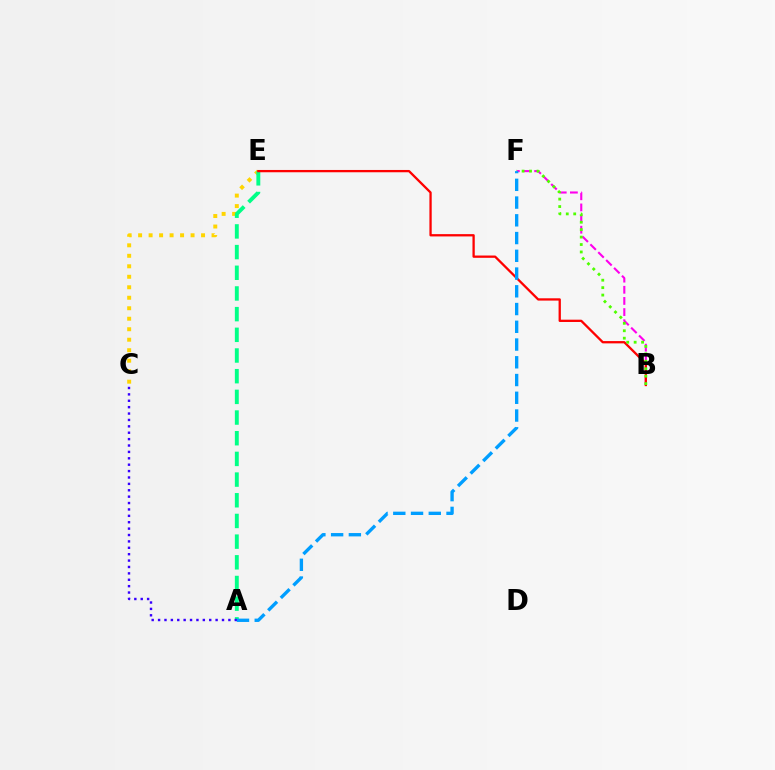{('C', 'E'): [{'color': '#ffd500', 'line_style': 'dotted', 'thickness': 2.85}], ('A', 'E'): [{'color': '#00ff86', 'line_style': 'dashed', 'thickness': 2.81}], ('B', 'F'): [{'color': '#ff00ed', 'line_style': 'dashed', 'thickness': 1.51}, {'color': '#4fff00', 'line_style': 'dotted', 'thickness': 2.02}], ('A', 'C'): [{'color': '#3700ff', 'line_style': 'dotted', 'thickness': 1.74}], ('B', 'E'): [{'color': '#ff0000', 'line_style': 'solid', 'thickness': 1.65}], ('A', 'F'): [{'color': '#009eff', 'line_style': 'dashed', 'thickness': 2.41}]}